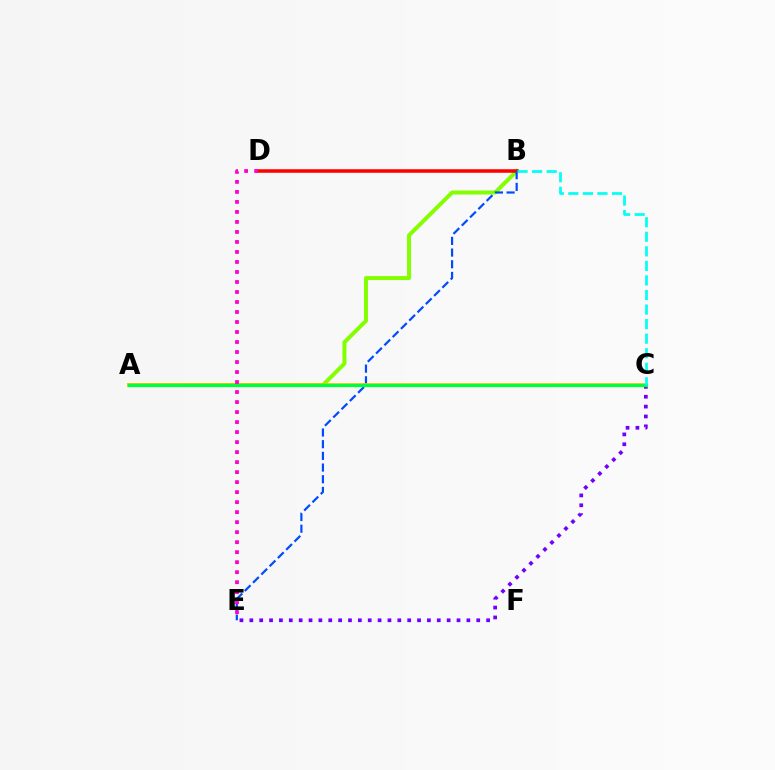{('A', 'B'): [{'color': '#84ff00', 'line_style': 'solid', 'thickness': 2.87}], ('C', 'E'): [{'color': '#7200ff', 'line_style': 'dotted', 'thickness': 2.68}], ('B', 'D'): [{'color': '#ff0000', 'line_style': 'solid', 'thickness': 2.55}], ('B', 'E'): [{'color': '#004bff', 'line_style': 'dashed', 'thickness': 1.59}], ('A', 'C'): [{'color': '#ffbd00', 'line_style': 'solid', 'thickness': 2.62}, {'color': '#00ff39', 'line_style': 'solid', 'thickness': 2.32}], ('B', 'C'): [{'color': '#00fff6', 'line_style': 'dashed', 'thickness': 1.98}], ('D', 'E'): [{'color': '#ff00cf', 'line_style': 'dotted', 'thickness': 2.72}]}